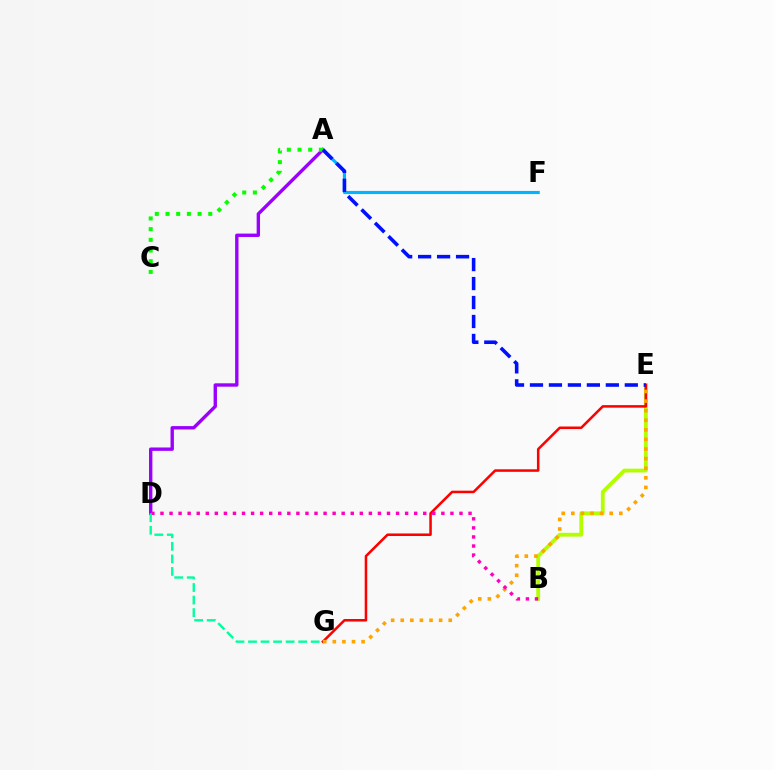{('B', 'E'): [{'color': '#b3ff00', 'line_style': 'solid', 'thickness': 2.75}], ('E', 'G'): [{'color': '#ff0000', 'line_style': 'solid', 'thickness': 1.83}, {'color': '#ffa500', 'line_style': 'dotted', 'thickness': 2.61}], ('A', 'D'): [{'color': '#9b00ff', 'line_style': 'solid', 'thickness': 2.43}], ('A', 'F'): [{'color': '#00b5ff', 'line_style': 'solid', 'thickness': 2.26}], ('A', 'C'): [{'color': '#08ff00', 'line_style': 'dotted', 'thickness': 2.9}], ('B', 'D'): [{'color': '#ff00bd', 'line_style': 'dotted', 'thickness': 2.46}], ('A', 'E'): [{'color': '#0010ff', 'line_style': 'dashed', 'thickness': 2.58}], ('D', 'G'): [{'color': '#00ff9d', 'line_style': 'dashed', 'thickness': 1.7}]}